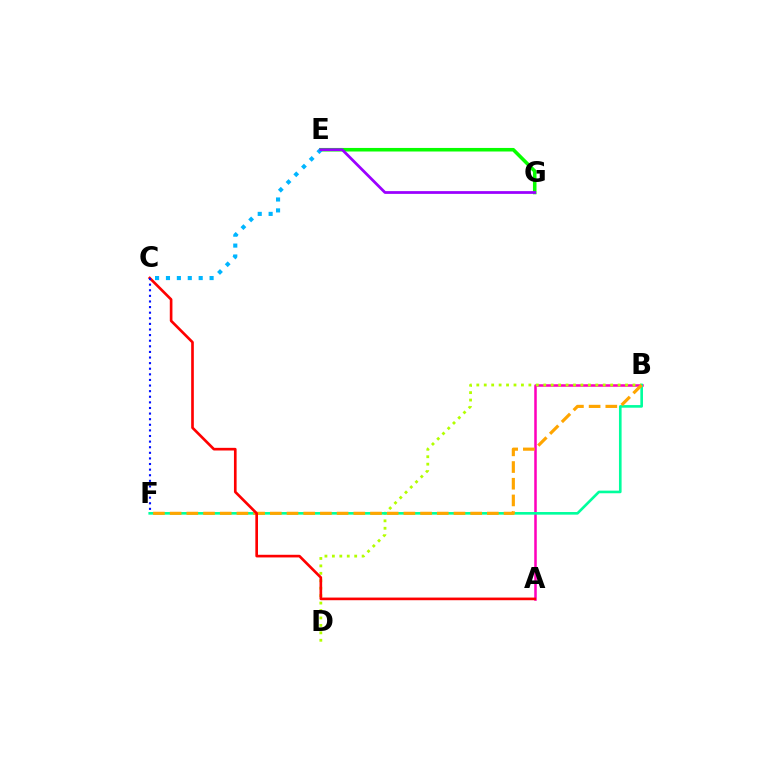{('E', 'G'): [{'color': '#08ff00', 'line_style': 'solid', 'thickness': 2.56}, {'color': '#9b00ff', 'line_style': 'solid', 'thickness': 1.98}], ('A', 'B'): [{'color': '#ff00bd', 'line_style': 'solid', 'thickness': 1.82}], ('B', 'D'): [{'color': '#b3ff00', 'line_style': 'dotted', 'thickness': 2.02}], ('B', 'F'): [{'color': '#00ff9d', 'line_style': 'solid', 'thickness': 1.89}, {'color': '#ffa500', 'line_style': 'dashed', 'thickness': 2.27}], ('C', 'E'): [{'color': '#00b5ff', 'line_style': 'dotted', 'thickness': 2.96}], ('A', 'C'): [{'color': '#ff0000', 'line_style': 'solid', 'thickness': 1.91}], ('C', 'F'): [{'color': '#0010ff', 'line_style': 'dotted', 'thickness': 1.52}]}